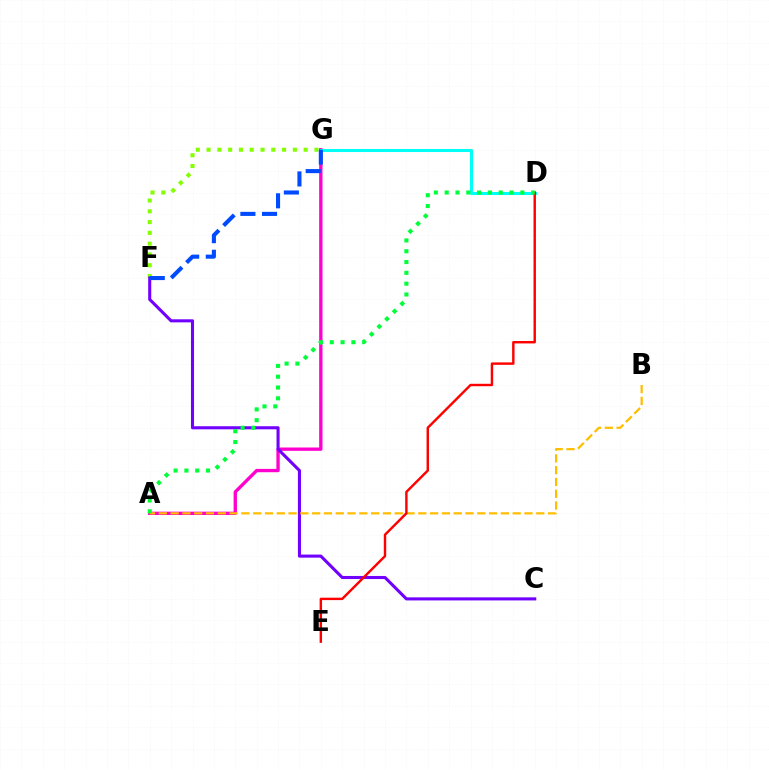{('A', 'G'): [{'color': '#ff00cf', 'line_style': 'solid', 'thickness': 2.4}], ('F', 'G'): [{'color': '#84ff00', 'line_style': 'dotted', 'thickness': 2.93}, {'color': '#004bff', 'line_style': 'dashed', 'thickness': 2.94}], ('C', 'F'): [{'color': '#7200ff', 'line_style': 'solid', 'thickness': 2.22}], ('D', 'G'): [{'color': '#00fff6', 'line_style': 'solid', 'thickness': 2.2}], ('A', 'B'): [{'color': '#ffbd00', 'line_style': 'dashed', 'thickness': 1.6}], ('D', 'E'): [{'color': '#ff0000', 'line_style': 'solid', 'thickness': 1.74}], ('A', 'D'): [{'color': '#00ff39', 'line_style': 'dotted', 'thickness': 2.94}]}